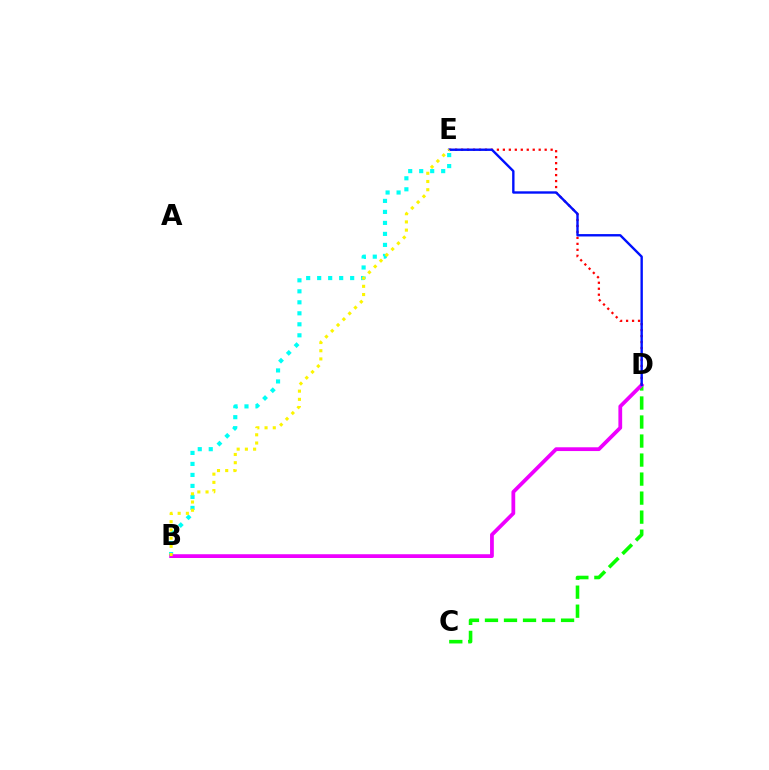{('C', 'D'): [{'color': '#08ff00', 'line_style': 'dashed', 'thickness': 2.58}], ('B', 'E'): [{'color': '#00fff6', 'line_style': 'dotted', 'thickness': 2.99}, {'color': '#fcf500', 'line_style': 'dotted', 'thickness': 2.23}], ('B', 'D'): [{'color': '#ee00ff', 'line_style': 'solid', 'thickness': 2.71}], ('D', 'E'): [{'color': '#ff0000', 'line_style': 'dotted', 'thickness': 1.62}, {'color': '#0010ff', 'line_style': 'solid', 'thickness': 1.72}]}